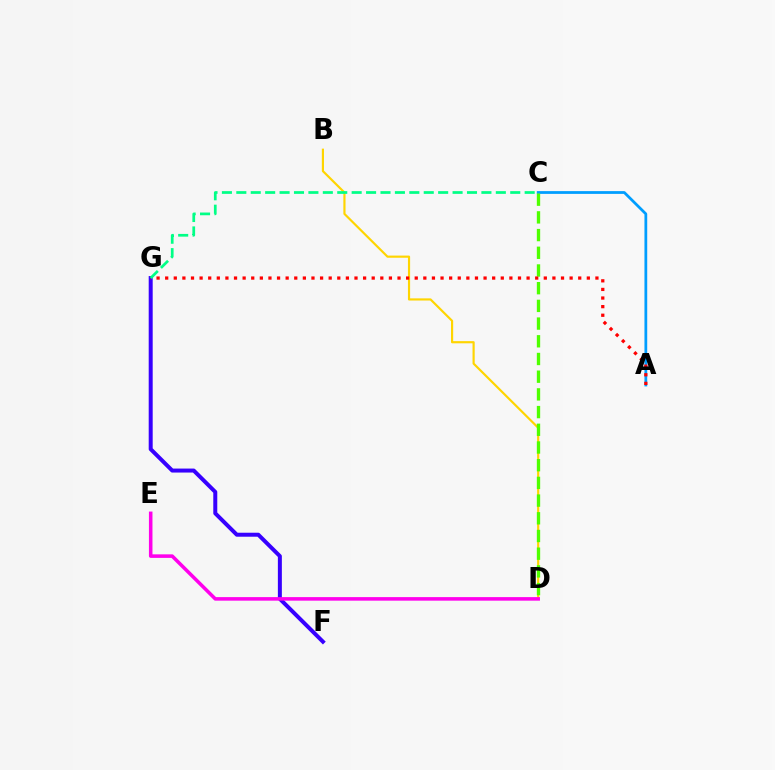{('F', 'G'): [{'color': '#3700ff', 'line_style': 'solid', 'thickness': 2.87}], ('B', 'D'): [{'color': '#ffd500', 'line_style': 'solid', 'thickness': 1.56}], ('A', 'C'): [{'color': '#009eff', 'line_style': 'solid', 'thickness': 1.99}], ('C', 'D'): [{'color': '#4fff00', 'line_style': 'dashed', 'thickness': 2.4}], ('A', 'G'): [{'color': '#ff0000', 'line_style': 'dotted', 'thickness': 2.34}], ('D', 'E'): [{'color': '#ff00ed', 'line_style': 'solid', 'thickness': 2.55}], ('C', 'G'): [{'color': '#00ff86', 'line_style': 'dashed', 'thickness': 1.96}]}